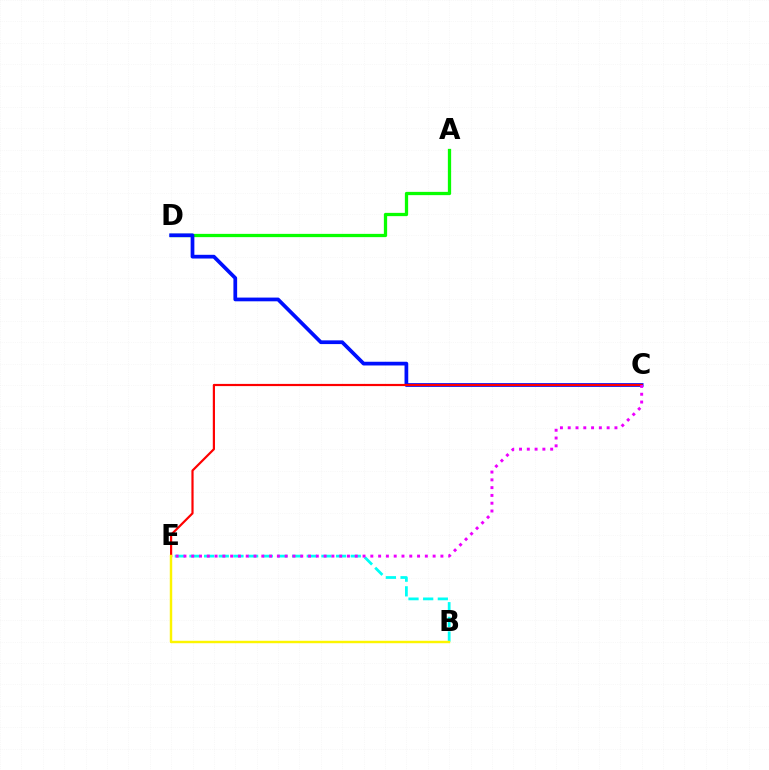{('B', 'E'): [{'color': '#00fff6', 'line_style': 'dashed', 'thickness': 1.99}, {'color': '#fcf500', 'line_style': 'solid', 'thickness': 1.75}], ('A', 'D'): [{'color': '#08ff00', 'line_style': 'solid', 'thickness': 2.36}], ('C', 'D'): [{'color': '#0010ff', 'line_style': 'solid', 'thickness': 2.68}], ('C', 'E'): [{'color': '#ff0000', 'line_style': 'solid', 'thickness': 1.58}, {'color': '#ee00ff', 'line_style': 'dotted', 'thickness': 2.12}]}